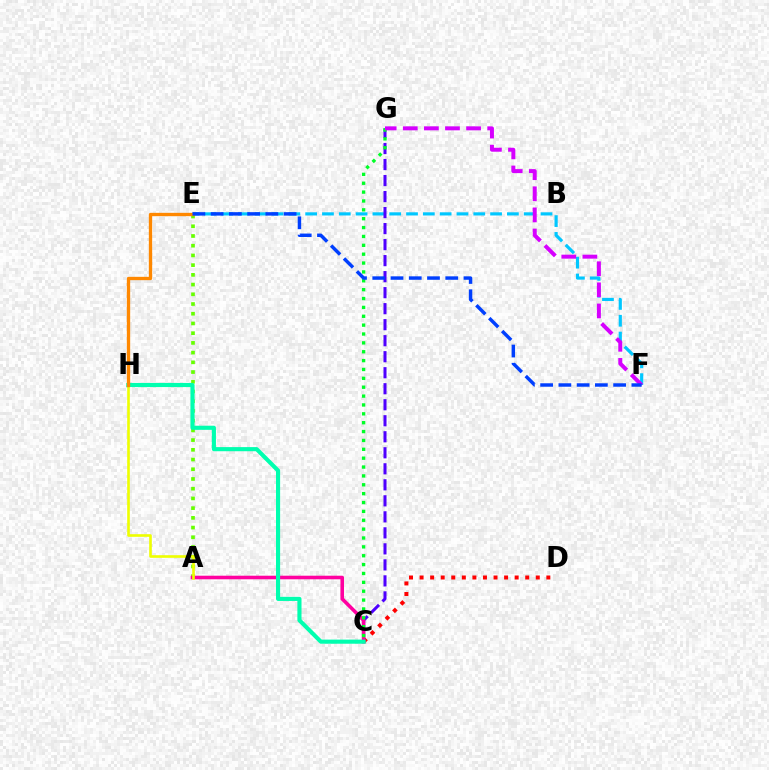{('C', 'D'): [{'color': '#ff0000', 'line_style': 'dotted', 'thickness': 2.87}], ('A', 'E'): [{'color': '#66ff00', 'line_style': 'dotted', 'thickness': 2.64}], ('E', 'F'): [{'color': '#00c7ff', 'line_style': 'dashed', 'thickness': 2.28}, {'color': '#003fff', 'line_style': 'dashed', 'thickness': 2.48}], ('C', 'G'): [{'color': '#4f00ff', 'line_style': 'dashed', 'thickness': 2.18}, {'color': '#00ff27', 'line_style': 'dotted', 'thickness': 2.41}], ('A', 'C'): [{'color': '#ff00a0', 'line_style': 'solid', 'thickness': 2.58}], ('A', 'H'): [{'color': '#eeff00', 'line_style': 'solid', 'thickness': 1.89}], ('C', 'H'): [{'color': '#00ffaf', 'line_style': 'solid', 'thickness': 2.97}], ('E', 'H'): [{'color': '#ff8800', 'line_style': 'solid', 'thickness': 2.4}], ('F', 'G'): [{'color': '#d600ff', 'line_style': 'dashed', 'thickness': 2.87}]}